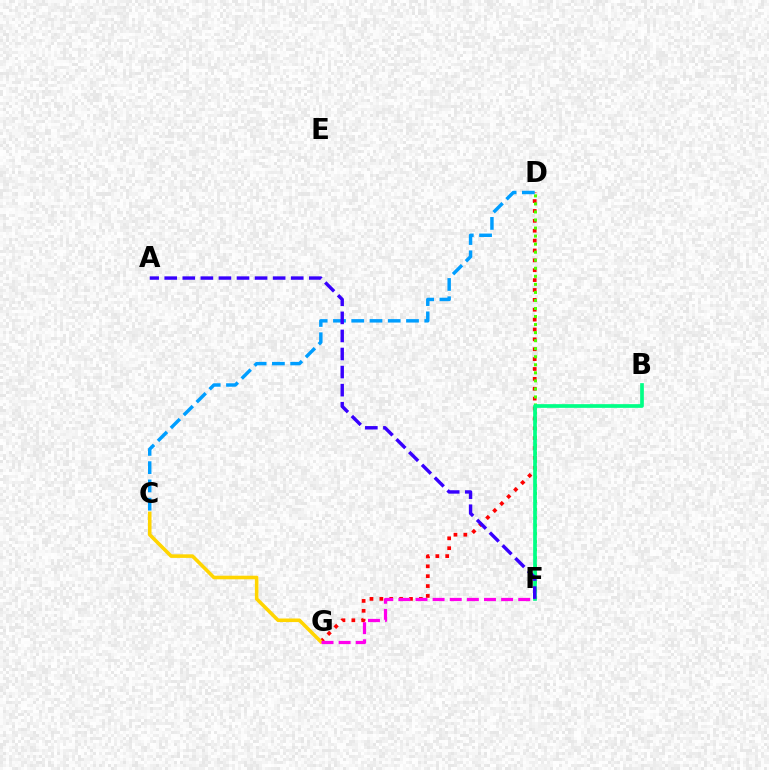{('D', 'G'): [{'color': '#ff0000', 'line_style': 'dotted', 'thickness': 2.68}], ('D', 'F'): [{'color': '#4fff00', 'line_style': 'dotted', 'thickness': 2.18}], ('C', 'D'): [{'color': '#009eff', 'line_style': 'dashed', 'thickness': 2.48}], ('C', 'G'): [{'color': '#ffd500', 'line_style': 'solid', 'thickness': 2.57}], ('B', 'F'): [{'color': '#00ff86', 'line_style': 'solid', 'thickness': 2.66}], ('A', 'F'): [{'color': '#3700ff', 'line_style': 'dashed', 'thickness': 2.46}], ('F', 'G'): [{'color': '#ff00ed', 'line_style': 'dashed', 'thickness': 2.33}]}